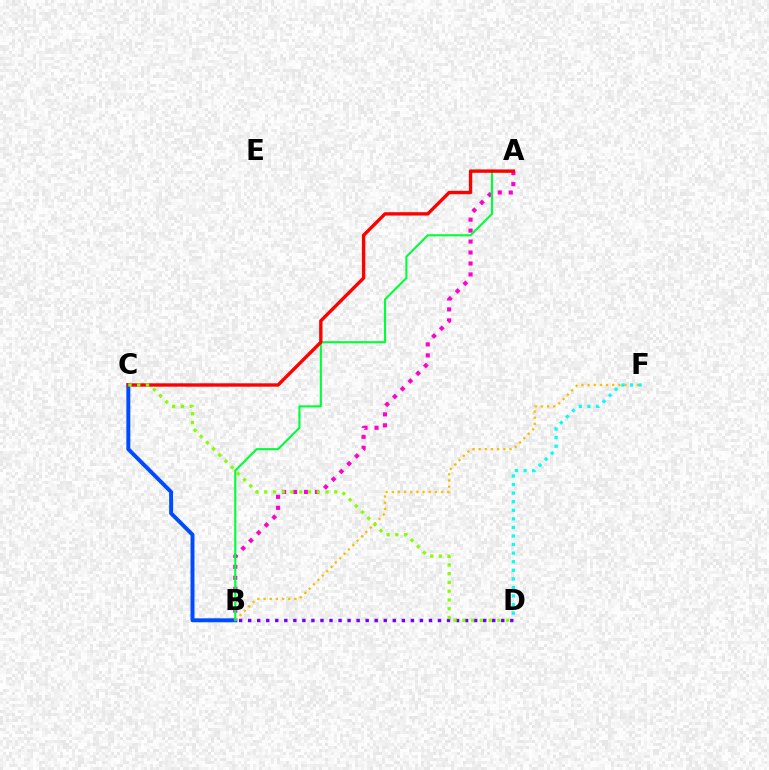{('B', 'C'): [{'color': '#004bff', 'line_style': 'solid', 'thickness': 2.84}], ('B', 'F'): [{'color': '#ffbd00', 'line_style': 'dotted', 'thickness': 1.68}], ('A', 'B'): [{'color': '#ff00cf', 'line_style': 'dotted', 'thickness': 2.98}, {'color': '#00ff39', 'line_style': 'solid', 'thickness': 1.52}], ('D', 'F'): [{'color': '#00fff6', 'line_style': 'dotted', 'thickness': 2.33}], ('B', 'D'): [{'color': '#7200ff', 'line_style': 'dotted', 'thickness': 2.46}], ('A', 'C'): [{'color': '#ff0000', 'line_style': 'solid', 'thickness': 2.43}], ('C', 'D'): [{'color': '#84ff00', 'line_style': 'dotted', 'thickness': 2.38}]}